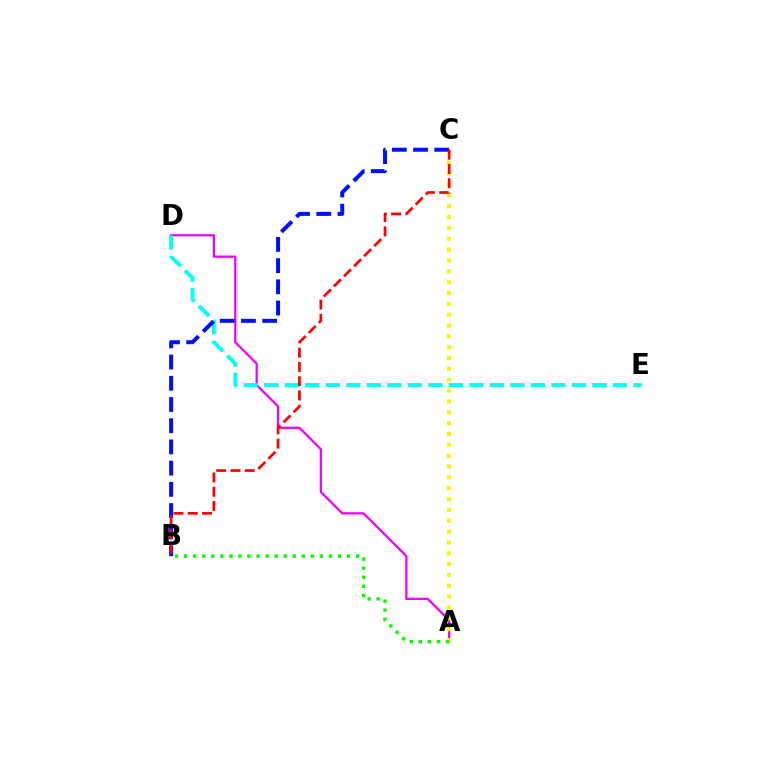{('A', 'D'): [{'color': '#ee00ff', 'line_style': 'solid', 'thickness': 1.62}], ('A', 'C'): [{'color': '#fcf500', 'line_style': 'dotted', 'thickness': 2.95}], ('D', 'E'): [{'color': '#00fff6', 'line_style': 'dashed', 'thickness': 2.79}], ('B', 'C'): [{'color': '#0010ff', 'line_style': 'dashed', 'thickness': 2.88}, {'color': '#ff0000', 'line_style': 'dashed', 'thickness': 1.94}], ('A', 'B'): [{'color': '#08ff00', 'line_style': 'dotted', 'thickness': 2.46}]}